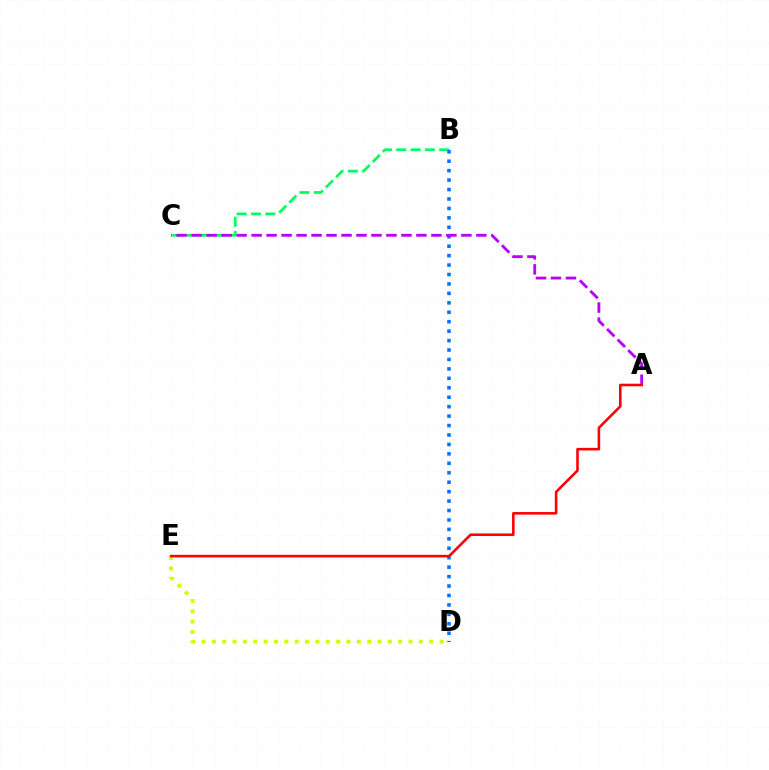{('D', 'E'): [{'color': '#d1ff00', 'line_style': 'dotted', 'thickness': 2.81}], ('B', 'C'): [{'color': '#00ff5c', 'line_style': 'dashed', 'thickness': 1.94}], ('B', 'D'): [{'color': '#0074ff', 'line_style': 'dotted', 'thickness': 2.56}], ('A', 'C'): [{'color': '#b900ff', 'line_style': 'dashed', 'thickness': 2.04}], ('A', 'E'): [{'color': '#ff0000', 'line_style': 'solid', 'thickness': 1.86}]}